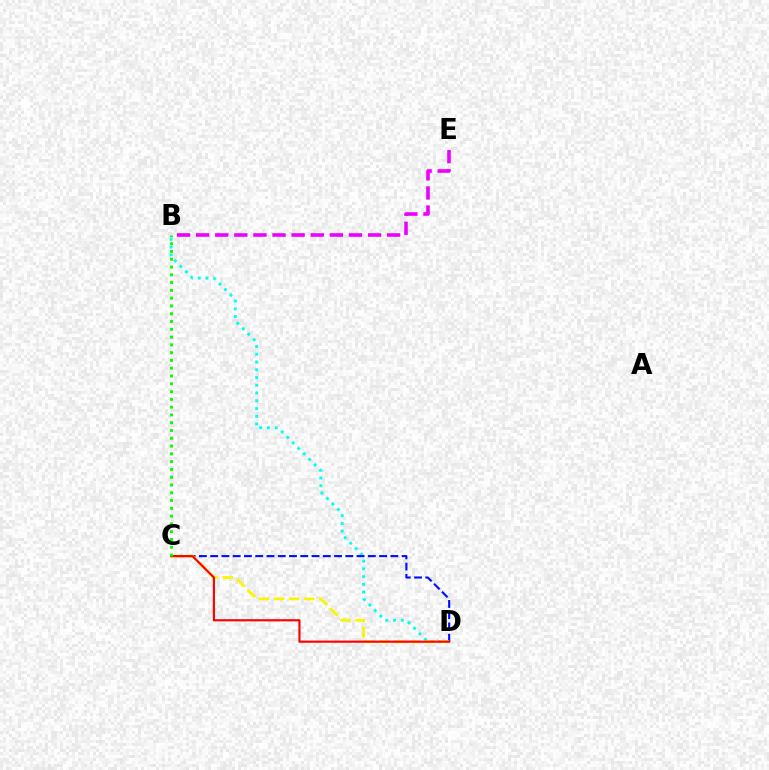{('B', 'D'): [{'color': '#00fff6', 'line_style': 'dotted', 'thickness': 2.11}], ('C', 'D'): [{'color': '#0010ff', 'line_style': 'dashed', 'thickness': 1.53}, {'color': '#fcf500', 'line_style': 'dashed', 'thickness': 2.05}, {'color': '#ff0000', 'line_style': 'solid', 'thickness': 1.56}], ('B', 'C'): [{'color': '#08ff00', 'line_style': 'dotted', 'thickness': 2.11}], ('B', 'E'): [{'color': '#ee00ff', 'line_style': 'dashed', 'thickness': 2.59}]}